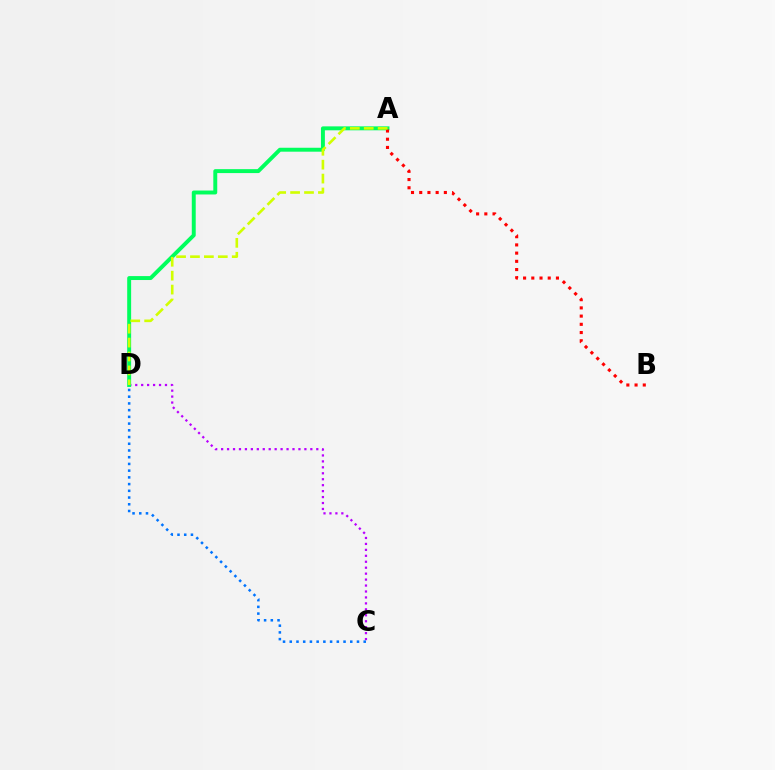{('C', 'D'): [{'color': '#b900ff', 'line_style': 'dotted', 'thickness': 1.62}, {'color': '#0074ff', 'line_style': 'dotted', 'thickness': 1.83}], ('A', 'D'): [{'color': '#00ff5c', 'line_style': 'solid', 'thickness': 2.83}, {'color': '#d1ff00', 'line_style': 'dashed', 'thickness': 1.89}], ('A', 'B'): [{'color': '#ff0000', 'line_style': 'dotted', 'thickness': 2.23}]}